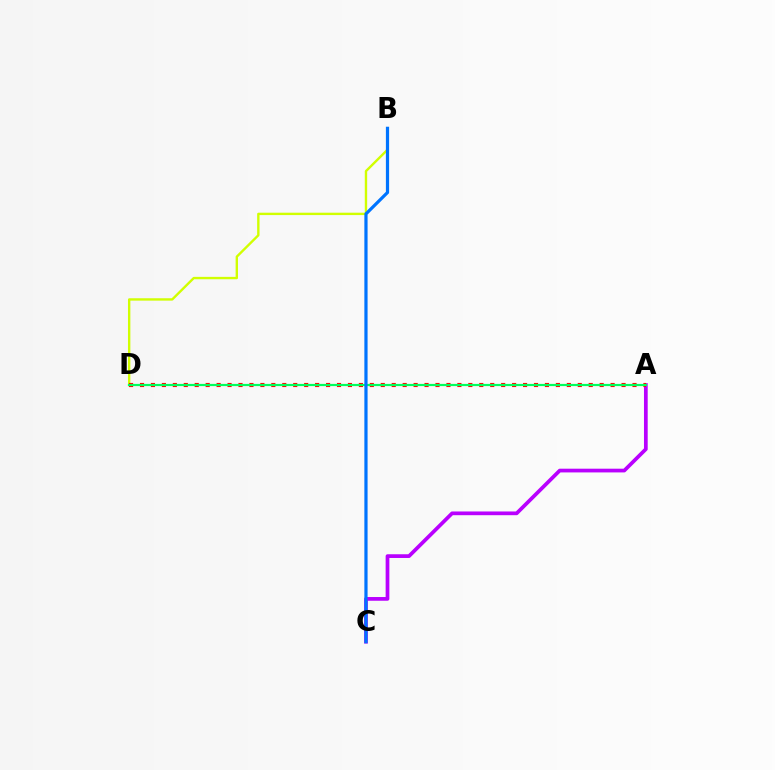{('B', 'D'): [{'color': '#d1ff00', 'line_style': 'solid', 'thickness': 1.72}], ('A', 'C'): [{'color': '#b900ff', 'line_style': 'solid', 'thickness': 2.68}], ('A', 'D'): [{'color': '#ff0000', 'line_style': 'dotted', 'thickness': 2.97}, {'color': '#00ff5c', 'line_style': 'solid', 'thickness': 1.59}], ('B', 'C'): [{'color': '#0074ff', 'line_style': 'solid', 'thickness': 2.31}]}